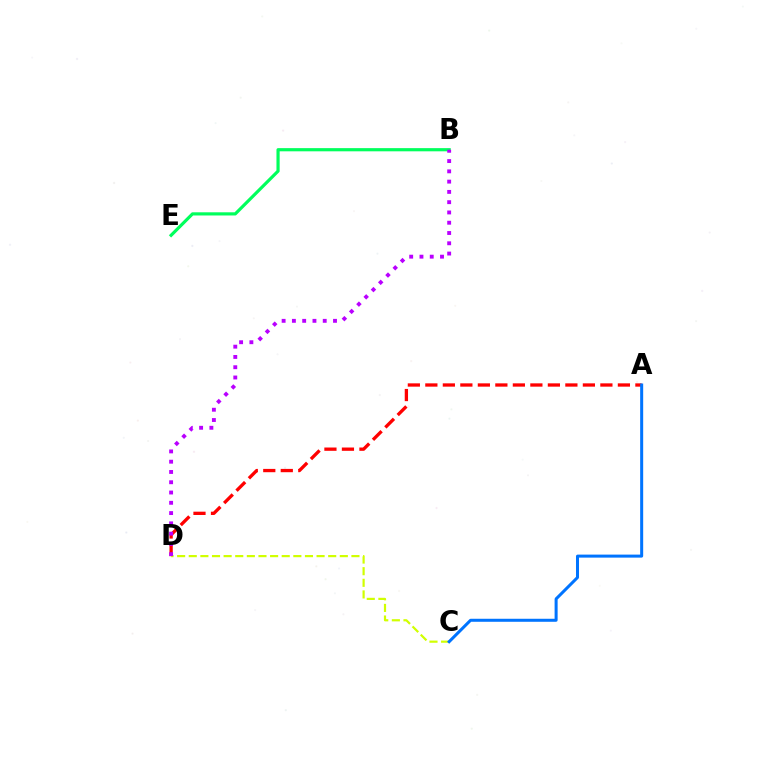{('B', 'E'): [{'color': '#00ff5c', 'line_style': 'solid', 'thickness': 2.29}], ('A', 'D'): [{'color': '#ff0000', 'line_style': 'dashed', 'thickness': 2.38}], ('C', 'D'): [{'color': '#d1ff00', 'line_style': 'dashed', 'thickness': 1.58}], ('B', 'D'): [{'color': '#b900ff', 'line_style': 'dotted', 'thickness': 2.79}], ('A', 'C'): [{'color': '#0074ff', 'line_style': 'solid', 'thickness': 2.17}]}